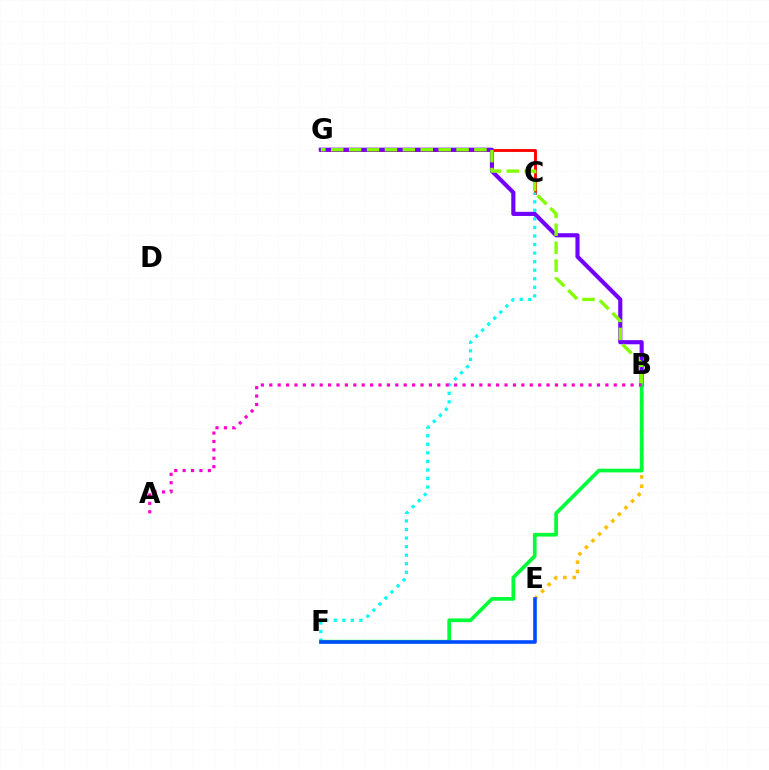{('C', 'G'): [{'color': '#ff0000', 'line_style': 'solid', 'thickness': 2.06}], ('B', 'G'): [{'color': '#7200ff', 'line_style': 'solid', 'thickness': 2.97}, {'color': '#84ff00', 'line_style': 'dashed', 'thickness': 2.43}], ('B', 'E'): [{'color': '#ffbd00', 'line_style': 'dotted', 'thickness': 2.53}], ('C', 'F'): [{'color': '#00fff6', 'line_style': 'dotted', 'thickness': 2.32}], ('B', 'F'): [{'color': '#00ff39', 'line_style': 'solid', 'thickness': 2.67}], ('E', 'F'): [{'color': '#004bff', 'line_style': 'solid', 'thickness': 2.58}], ('A', 'B'): [{'color': '#ff00cf', 'line_style': 'dotted', 'thickness': 2.28}]}